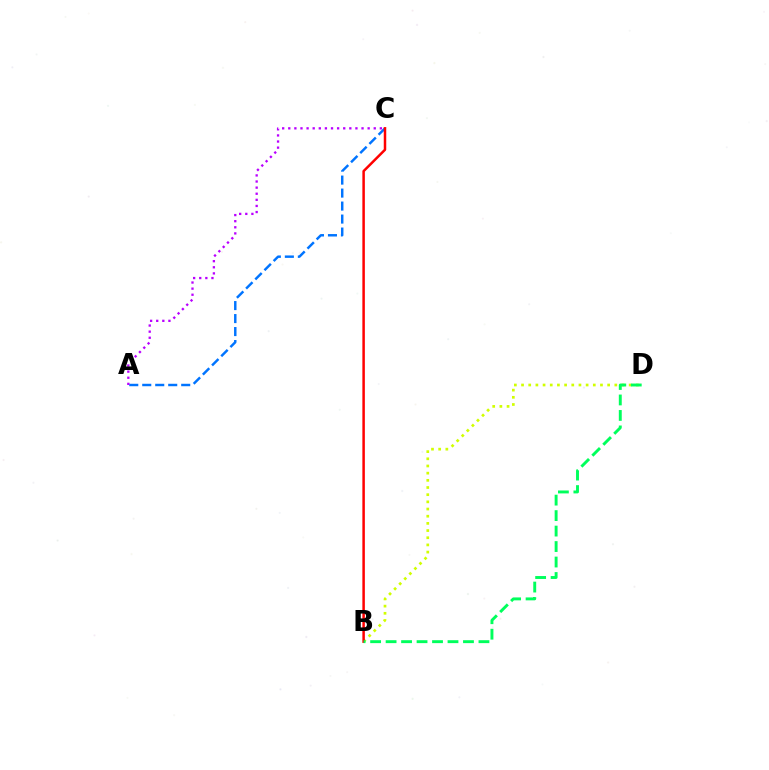{('B', 'D'): [{'color': '#d1ff00', 'line_style': 'dotted', 'thickness': 1.95}, {'color': '#00ff5c', 'line_style': 'dashed', 'thickness': 2.1}], ('A', 'C'): [{'color': '#0074ff', 'line_style': 'dashed', 'thickness': 1.76}, {'color': '#b900ff', 'line_style': 'dotted', 'thickness': 1.66}], ('B', 'C'): [{'color': '#ff0000', 'line_style': 'solid', 'thickness': 1.8}]}